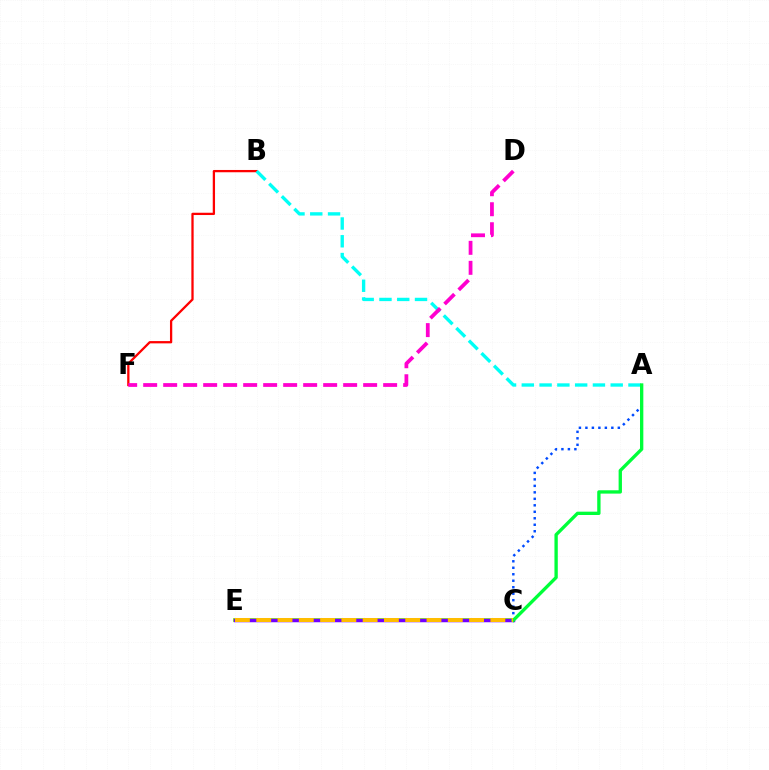{('C', 'E'): [{'color': '#84ff00', 'line_style': 'solid', 'thickness': 2.75}, {'color': '#7200ff', 'line_style': 'solid', 'thickness': 2.52}, {'color': '#ffbd00', 'line_style': 'dashed', 'thickness': 2.89}], ('B', 'F'): [{'color': '#ff0000', 'line_style': 'solid', 'thickness': 1.64}], ('A', 'B'): [{'color': '#00fff6', 'line_style': 'dashed', 'thickness': 2.42}], ('A', 'C'): [{'color': '#004bff', 'line_style': 'dotted', 'thickness': 1.76}, {'color': '#00ff39', 'line_style': 'solid', 'thickness': 2.4}], ('D', 'F'): [{'color': '#ff00cf', 'line_style': 'dashed', 'thickness': 2.72}]}